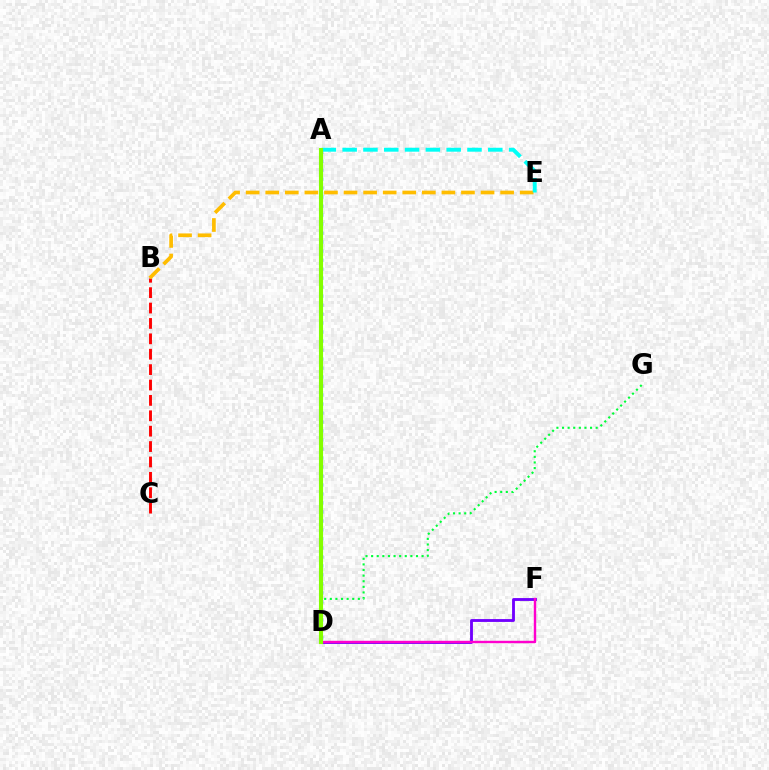{('D', 'G'): [{'color': '#00ff39', 'line_style': 'dotted', 'thickness': 1.52}], ('D', 'F'): [{'color': '#7200ff', 'line_style': 'solid', 'thickness': 2.05}, {'color': '#ff00cf', 'line_style': 'solid', 'thickness': 1.74}], ('A', 'D'): [{'color': '#004bff', 'line_style': 'dotted', 'thickness': 2.44}, {'color': '#84ff00', 'line_style': 'solid', 'thickness': 2.96}], ('B', 'C'): [{'color': '#ff0000', 'line_style': 'dashed', 'thickness': 2.09}], ('B', 'E'): [{'color': '#ffbd00', 'line_style': 'dashed', 'thickness': 2.66}], ('A', 'E'): [{'color': '#00fff6', 'line_style': 'dashed', 'thickness': 2.83}]}